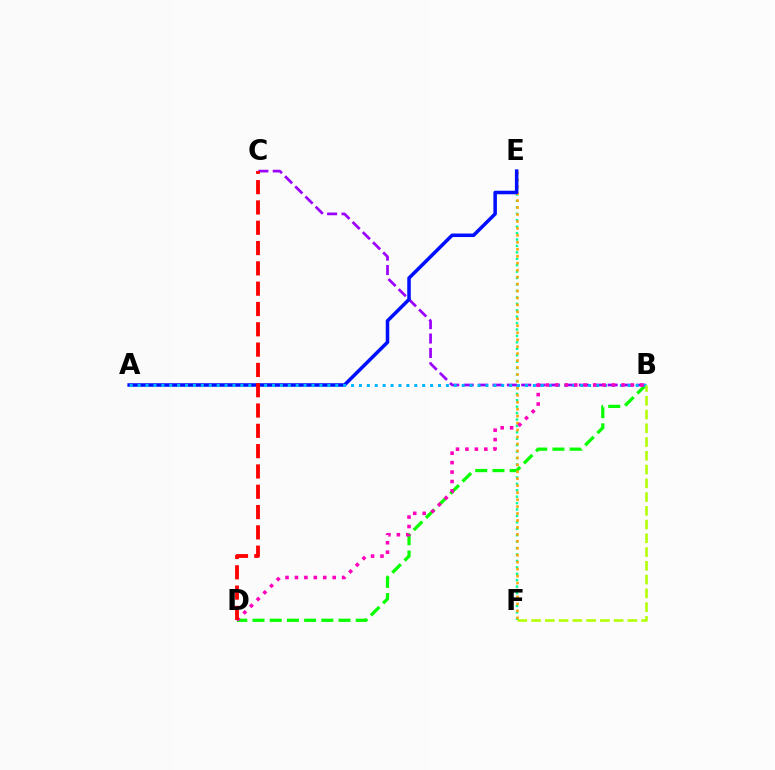{('E', 'F'): [{'color': '#00ff9d', 'line_style': 'dotted', 'thickness': 1.75}, {'color': '#ffa500', 'line_style': 'dotted', 'thickness': 1.89}], ('B', 'D'): [{'color': '#08ff00', 'line_style': 'dashed', 'thickness': 2.34}, {'color': '#ff00bd', 'line_style': 'dotted', 'thickness': 2.56}], ('B', 'C'): [{'color': '#9b00ff', 'line_style': 'dashed', 'thickness': 1.96}], ('A', 'E'): [{'color': '#0010ff', 'line_style': 'solid', 'thickness': 2.54}], ('A', 'B'): [{'color': '#00b5ff', 'line_style': 'dotted', 'thickness': 2.15}], ('B', 'F'): [{'color': '#b3ff00', 'line_style': 'dashed', 'thickness': 1.87}], ('C', 'D'): [{'color': '#ff0000', 'line_style': 'dashed', 'thickness': 2.76}]}